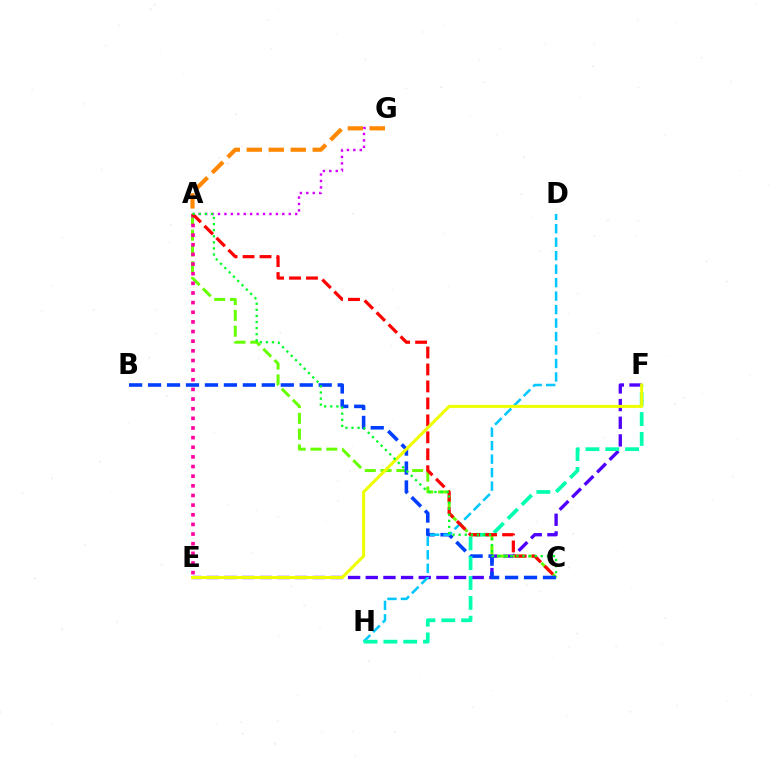{('E', 'F'): [{'color': '#4f00ff', 'line_style': 'dashed', 'thickness': 2.4}, {'color': '#eeff00', 'line_style': 'solid', 'thickness': 2.19}], ('A', 'C'): [{'color': '#66ff00', 'line_style': 'dashed', 'thickness': 2.14}, {'color': '#ff0000', 'line_style': 'dashed', 'thickness': 2.3}, {'color': '#00ff27', 'line_style': 'dotted', 'thickness': 1.65}], ('A', 'E'): [{'color': '#ff00a0', 'line_style': 'dotted', 'thickness': 2.62}], ('B', 'C'): [{'color': '#003fff', 'line_style': 'dashed', 'thickness': 2.58}], ('A', 'G'): [{'color': '#d600ff', 'line_style': 'dotted', 'thickness': 1.75}, {'color': '#ff8800', 'line_style': 'dashed', 'thickness': 2.99}], ('D', 'H'): [{'color': '#00c7ff', 'line_style': 'dashed', 'thickness': 1.83}], ('F', 'H'): [{'color': '#00ffaf', 'line_style': 'dashed', 'thickness': 2.69}]}